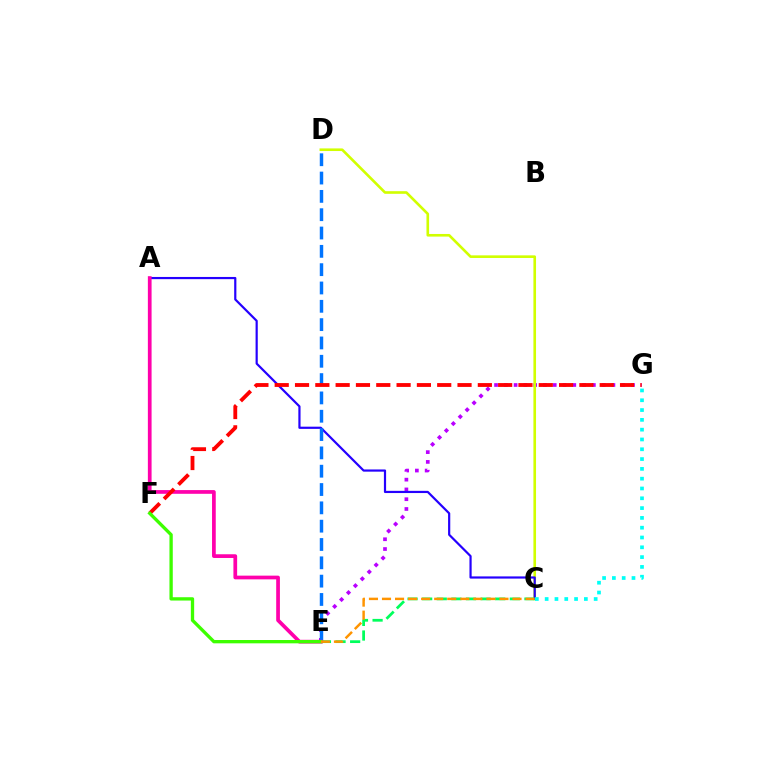{('E', 'G'): [{'color': '#b900ff', 'line_style': 'dotted', 'thickness': 2.66}], ('C', 'D'): [{'color': '#d1ff00', 'line_style': 'solid', 'thickness': 1.89}], ('A', 'C'): [{'color': '#2500ff', 'line_style': 'solid', 'thickness': 1.58}], ('C', 'E'): [{'color': '#00ff5c', 'line_style': 'dashed', 'thickness': 1.98}, {'color': '#ff9400', 'line_style': 'dashed', 'thickness': 1.77}], ('C', 'G'): [{'color': '#00fff6', 'line_style': 'dotted', 'thickness': 2.66}], ('D', 'E'): [{'color': '#0074ff', 'line_style': 'dashed', 'thickness': 2.49}], ('A', 'E'): [{'color': '#ff00ac', 'line_style': 'solid', 'thickness': 2.68}], ('F', 'G'): [{'color': '#ff0000', 'line_style': 'dashed', 'thickness': 2.76}], ('E', 'F'): [{'color': '#3dff00', 'line_style': 'solid', 'thickness': 2.39}]}